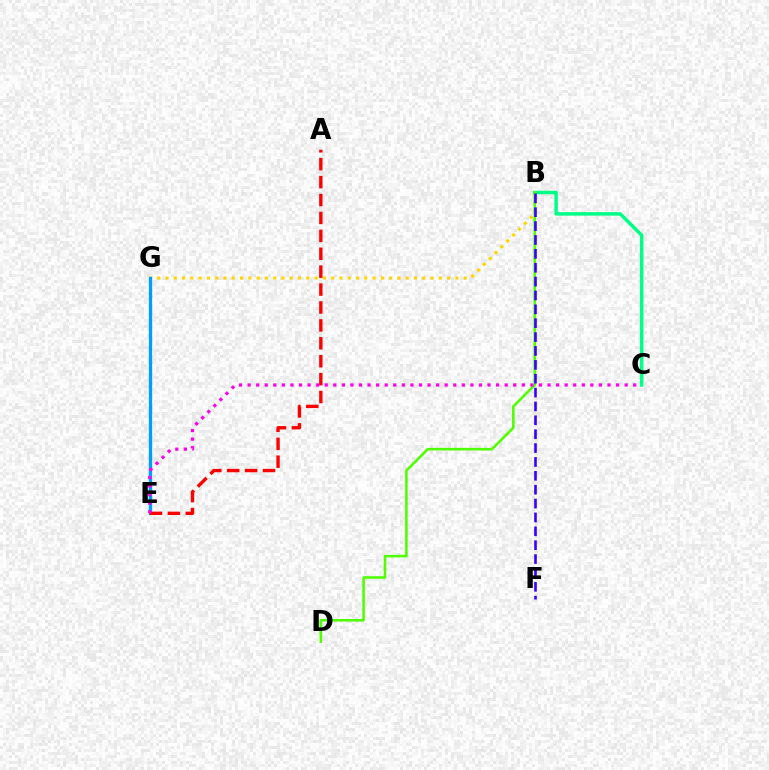{('B', 'G'): [{'color': '#ffd500', 'line_style': 'dotted', 'thickness': 2.25}], ('E', 'G'): [{'color': '#009eff', 'line_style': 'solid', 'thickness': 2.35}], ('A', 'E'): [{'color': '#ff0000', 'line_style': 'dashed', 'thickness': 2.43}], ('B', 'C'): [{'color': '#00ff86', 'line_style': 'solid', 'thickness': 2.51}], ('B', 'D'): [{'color': '#4fff00', 'line_style': 'solid', 'thickness': 1.85}], ('B', 'F'): [{'color': '#3700ff', 'line_style': 'dashed', 'thickness': 1.88}], ('C', 'E'): [{'color': '#ff00ed', 'line_style': 'dotted', 'thickness': 2.33}]}